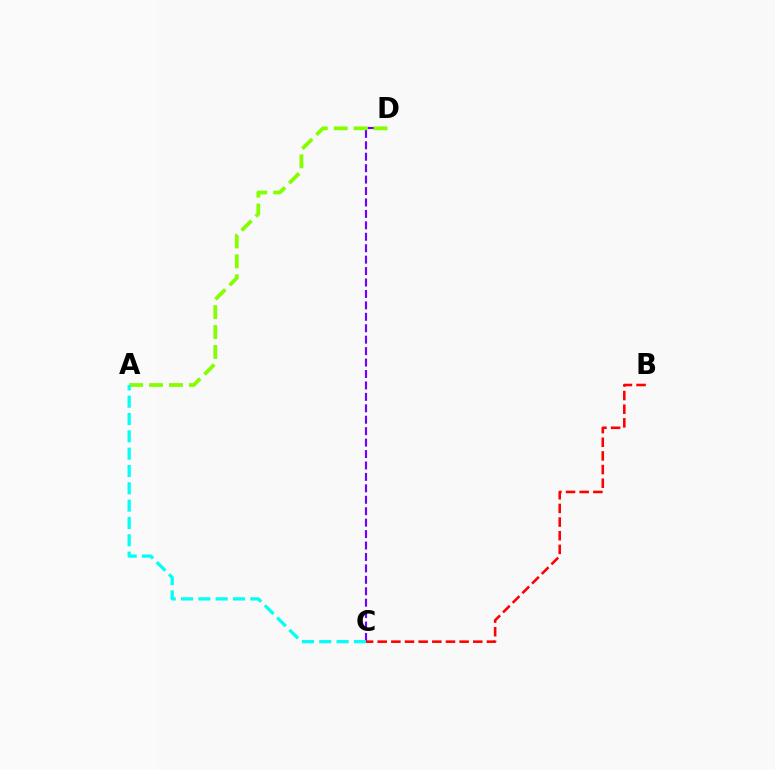{('C', 'D'): [{'color': '#7200ff', 'line_style': 'dashed', 'thickness': 1.55}], ('B', 'C'): [{'color': '#ff0000', 'line_style': 'dashed', 'thickness': 1.85}], ('A', 'D'): [{'color': '#84ff00', 'line_style': 'dashed', 'thickness': 2.71}], ('A', 'C'): [{'color': '#00fff6', 'line_style': 'dashed', 'thickness': 2.35}]}